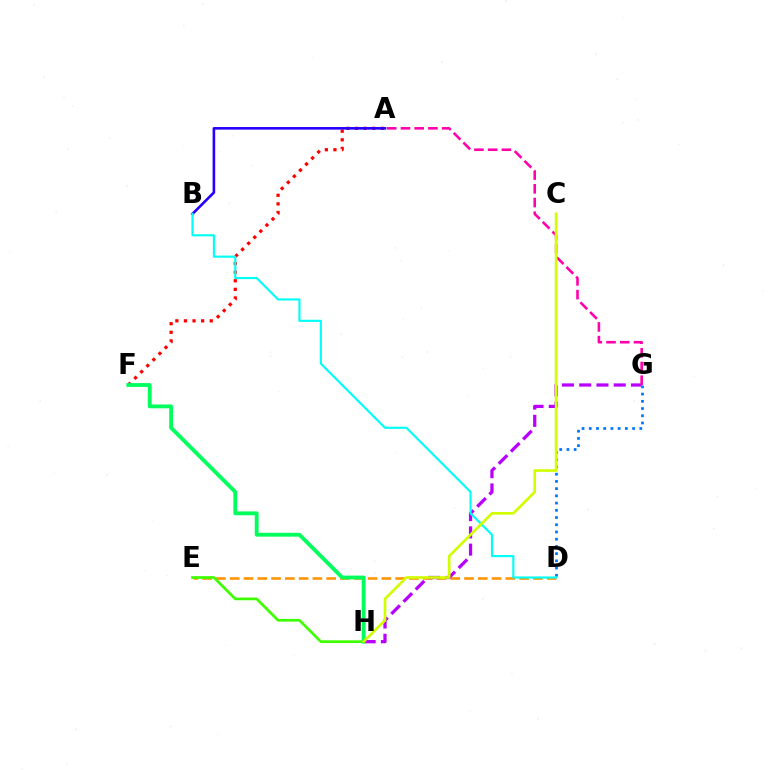{('A', 'F'): [{'color': '#ff0000', 'line_style': 'dotted', 'thickness': 2.34}], ('D', 'E'): [{'color': '#ff9400', 'line_style': 'dashed', 'thickness': 1.87}], ('G', 'H'): [{'color': '#b900ff', 'line_style': 'dashed', 'thickness': 2.35}], ('A', 'B'): [{'color': '#2500ff', 'line_style': 'solid', 'thickness': 1.88}], ('D', 'G'): [{'color': '#0074ff', 'line_style': 'dotted', 'thickness': 1.96}], ('A', 'G'): [{'color': '#ff00ac', 'line_style': 'dashed', 'thickness': 1.86}], ('E', 'H'): [{'color': '#3dff00', 'line_style': 'solid', 'thickness': 1.94}], ('F', 'H'): [{'color': '#00ff5c', 'line_style': 'solid', 'thickness': 2.76}], ('B', 'D'): [{'color': '#00fff6', 'line_style': 'solid', 'thickness': 1.55}], ('C', 'H'): [{'color': '#d1ff00', 'line_style': 'solid', 'thickness': 1.92}]}